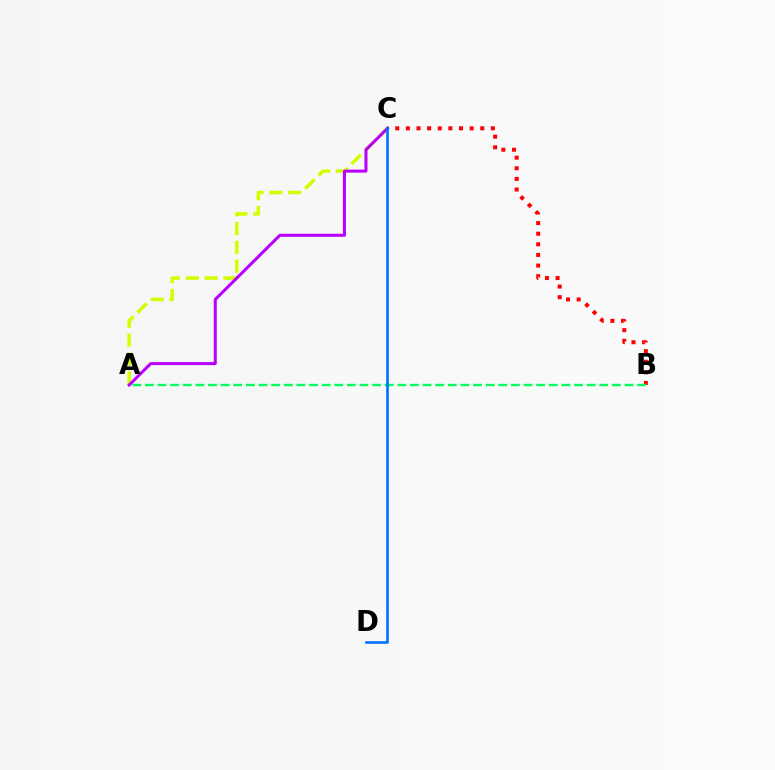{('B', 'C'): [{'color': '#ff0000', 'line_style': 'dotted', 'thickness': 2.89}], ('A', 'C'): [{'color': '#d1ff00', 'line_style': 'dashed', 'thickness': 2.55}, {'color': '#b900ff', 'line_style': 'solid', 'thickness': 2.18}], ('A', 'B'): [{'color': '#00ff5c', 'line_style': 'dashed', 'thickness': 1.71}], ('C', 'D'): [{'color': '#0074ff', 'line_style': 'solid', 'thickness': 1.91}]}